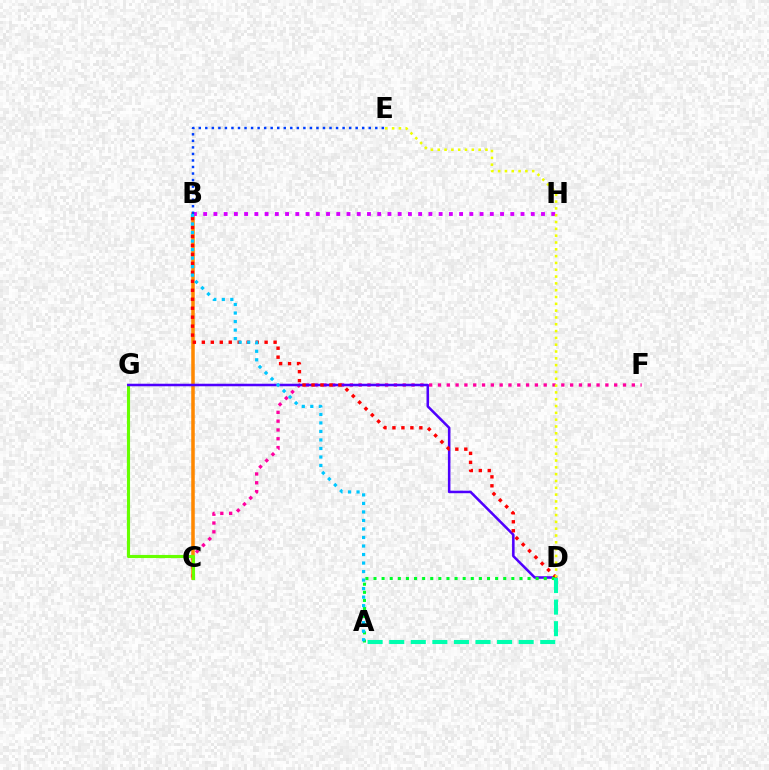{('C', 'F'): [{'color': '#ff00a0', 'line_style': 'dotted', 'thickness': 2.39}], ('B', 'C'): [{'color': '#ff8800', 'line_style': 'solid', 'thickness': 2.54}], ('C', 'G'): [{'color': '#66ff00', 'line_style': 'solid', 'thickness': 2.24}], ('B', 'H'): [{'color': '#d600ff', 'line_style': 'dotted', 'thickness': 2.78}], ('D', 'G'): [{'color': '#4f00ff', 'line_style': 'solid', 'thickness': 1.83}], ('B', 'D'): [{'color': '#ff0000', 'line_style': 'dotted', 'thickness': 2.44}], ('D', 'E'): [{'color': '#eeff00', 'line_style': 'dotted', 'thickness': 1.85}], ('A', 'D'): [{'color': '#00ff27', 'line_style': 'dotted', 'thickness': 2.2}, {'color': '#00ffaf', 'line_style': 'dashed', 'thickness': 2.93}], ('A', 'B'): [{'color': '#00c7ff', 'line_style': 'dotted', 'thickness': 2.31}], ('B', 'E'): [{'color': '#003fff', 'line_style': 'dotted', 'thickness': 1.78}]}